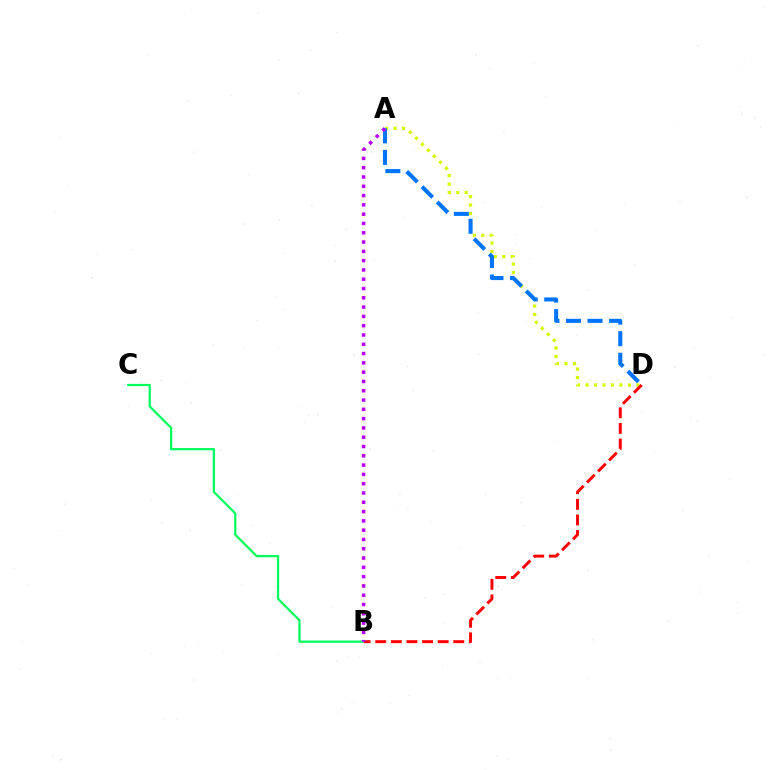{('A', 'D'): [{'color': '#d1ff00', 'line_style': 'dotted', 'thickness': 2.3}, {'color': '#0074ff', 'line_style': 'dashed', 'thickness': 2.93}], ('B', 'C'): [{'color': '#00ff5c', 'line_style': 'solid', 'thickness': 1.61}], ('B', 'D'): [{'color': '#ff0000', 'line_style': 'dashed', 'thickness': 2.12}], ('A', 'B'): [{'color': '#b900ff', 'line_style': 'dotted', 'thickness': 2.53}]}